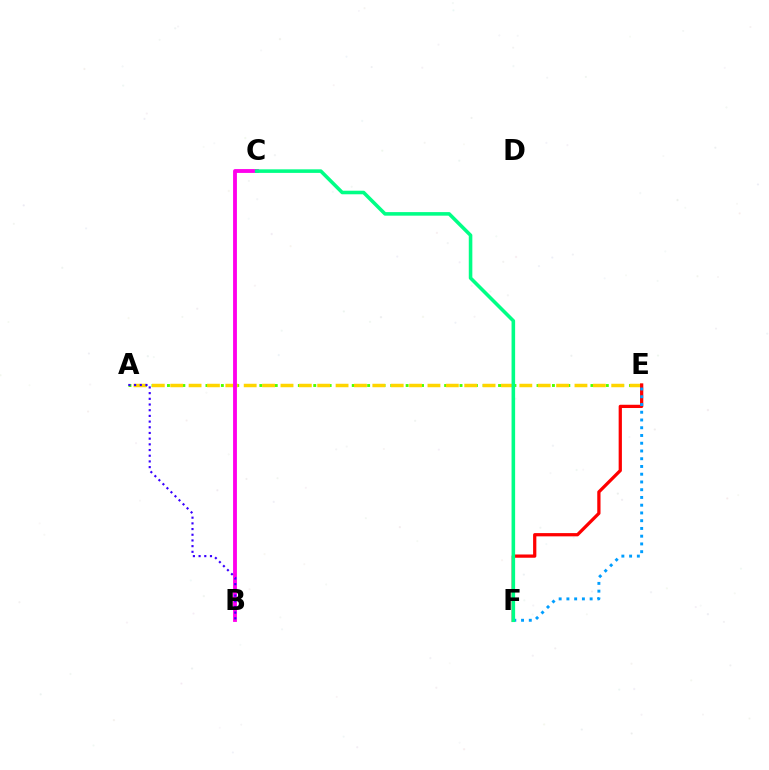{('A', 'E'): [{'color': '#4fff00', 'line_style': 'dotted', 'thickness': 2.09}, {'color': '#ffd500', 'line_style': 'dashed', 'thickness': 2.5}], ('E', 'F'): [{'color': '#ff0000', 'line_style': 'solid', 'thickness': 2.34}, {'color': '#009eff', 'line_style': 'dotted', 'thickness': 2.1}], ('B', 'C'): [{'color': '#ff00ed', 'line_style': 'solid', 'thickness': 2.77}], ('A', 'B'): [{'color': '#3700ff', 'line_style': 'dotted', 'thickness': 1.55}], ('C', 'F'): [{'color': '#00ff86', 'line_style': 'solid', 'thickness': 2.57}]}